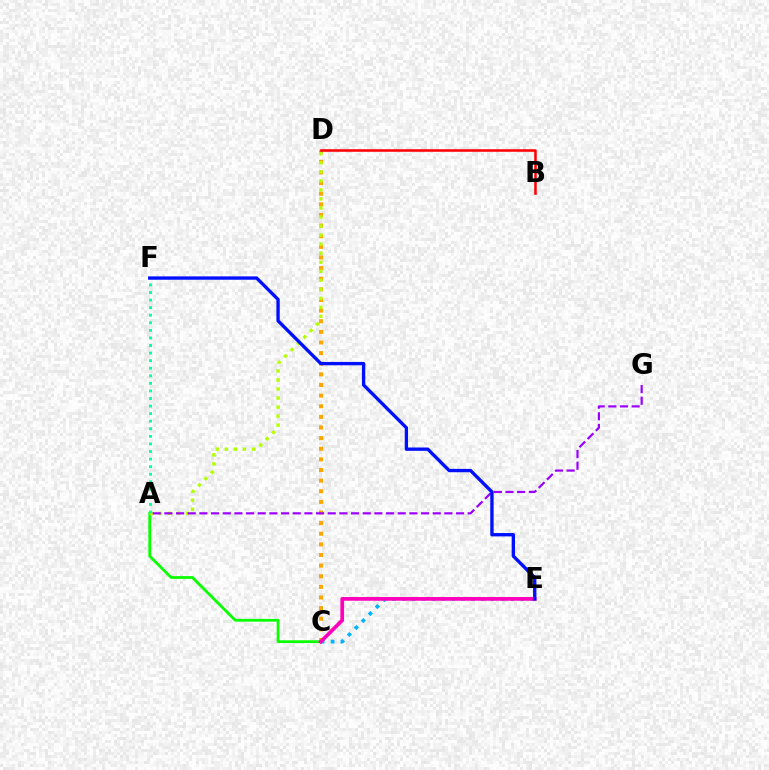{('C', 'D'): [{'color': '#ffa500', 'line_style': 'dotted', 'thickness': 2.89}], ('A', 'C'): [{'color': '#08ff00', 'line_style': 'solid', 'thickness': 1.99}], ('A', 'D'): [{'color': '#b3ff00', 'line_style': 'dotted', 'thickness': 2.45}], ('B', 'D'): [{'color': '#ff0000', 'line_style': 'solid', 'thickness': 1.84}], ('A', 'F'): [{'color': '#00ff9d', 'line_style': 'dotted', 'thickness': 2.06}], ('A', 'G'): [{'color': '#9b00ff', 'line_style': 'dashed', 'thickness': 1.58}], ('C', 'E'): [{'color': '#00b5ff', 'line_style': 'dotted', 'thickness': 2.68}, {'color': '#ff00bd', 'line_style': 'solid', 'thickness': 2.67}], ('E', 'F'): [{'color': '#0010ff', 'line_style': 'solid', 'thickness': 2.41}]}